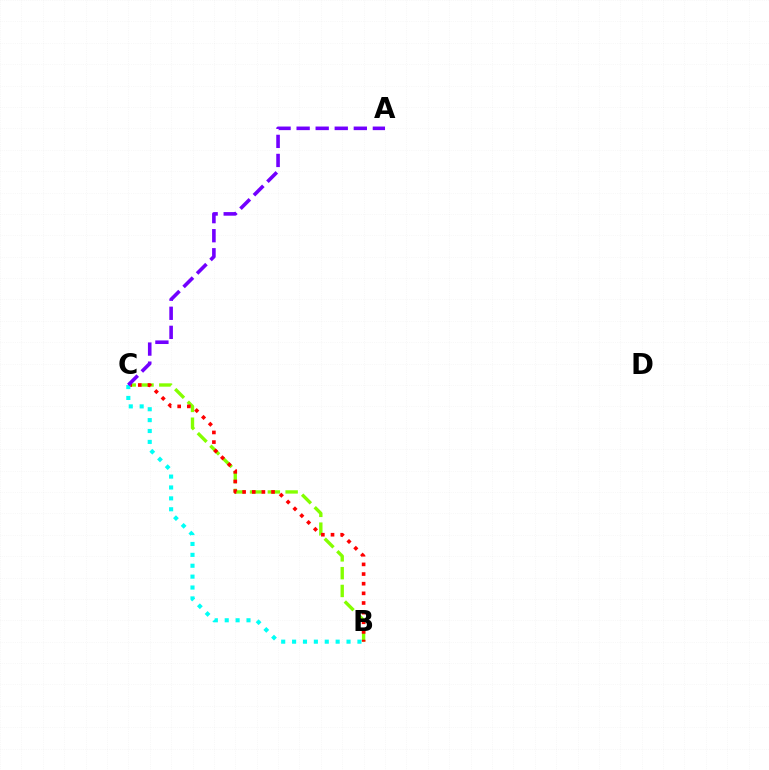{('B', 'C'): [{'color': '#84ff00', 'line_style': 'dashed', 'thickness': 2.42}, {'color': '#ff0000', 'line_style': 'dotted', 'thickness': 2.62}, {'color': '#00fff6', 'line_style': 'dotted', 'thickness': 2.96}], ('A', 'C'): [{'color': '#7200ff', 'line_style': 'dashed', 'thickness': 2.59}]}